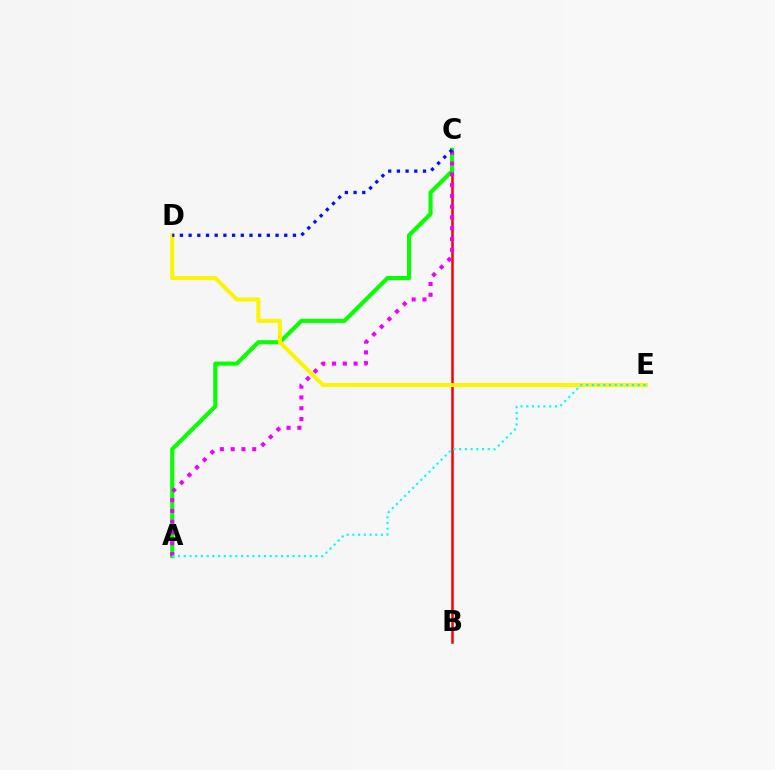{('B', 'C'): [{'color': '#ff0000', 'line_style': 'solid', 'thickness': 1.81}], ('A', 'C'): [{'color': '#08ff00', 'line_style': 'solid', 'thickness': 2.96}, {'color': '#ee00ff', 'line_style': 'dotted', 'thickness': 2.93}], ('D', 'E'): [{'color': '#fcf500', 'line_style': 'solid', 'thickness': 2.89}], ('A', 'E'): [{'color': '#00fff6', 'line_style': 'dotted', 'thickness': 1.56}], ('C', 'D'): [{'color': '#0010ff', 'line_style': 'dotted', 'thickness': 2.36}]}